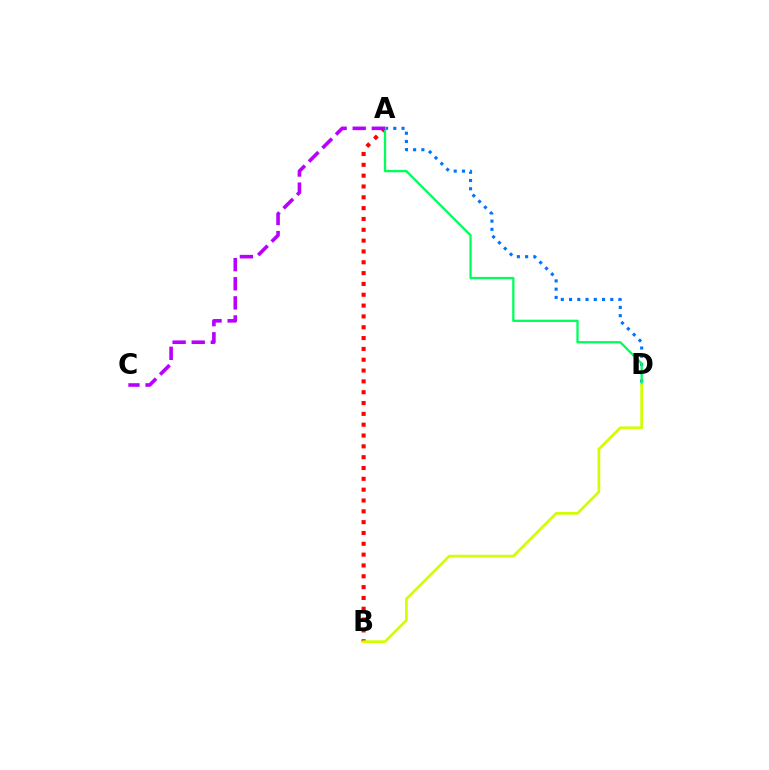{('A', 'B'): [{'color': '#ff0000', 'line_style': 'dotted', 'thickness': 2.94}], ('A', 'D'): [{'color': '#0074ff', 'line_style': 'dotted', 'thickness': 2.24}, {'color': '#00ff5c', 'line_style': 'solid', 'thickness': 1.66}], ('A', 'C'): [{'color': '#b900ff', 'line_style': 'dashed', 'thickness': 2.6}], ('B', 'D'): [{'color': '#d1ff00', 'line_style': 'solid', 'thickness': 1.94}]}